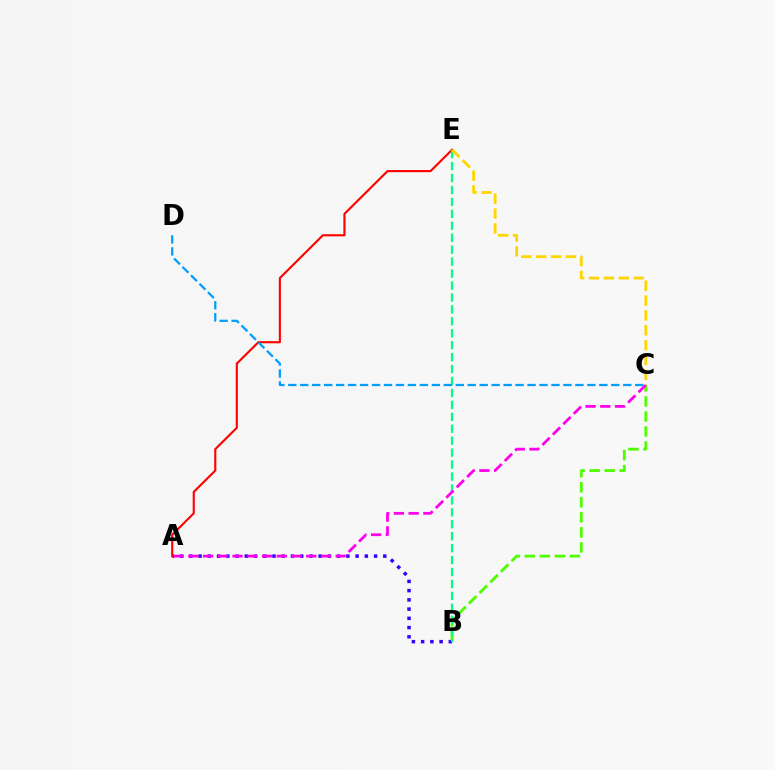{('B', 'C'): [{'color': '#4fff00', 'line_style': 'dashed', 'thickness': 2.04}], ('A', 'B'): [{'color': '#3700ff', 'line_style': 'dotted', 'thickness': 2.51}], ('A', 'E'): [{'color': '#ff0000', 'line_style': 'solid', 'thickness': 1.52}], ('B', 'E'): [{'color': '#00ff86', 'line_style': 'dashed', 'thickness': 1.62}], ('A', 'C'): [{'color': '#ff00ed', 'line_style': 'dashed', 'thickness': 2.0}], ('C', 'D'): [{'color': '#009eff', 'line_style': 'dashed', 'thickness': 1.63}], ('C', 'E'): [{'color': '#ffd500', 'line_style': 'dashed', 'thickness': 2.02}]}